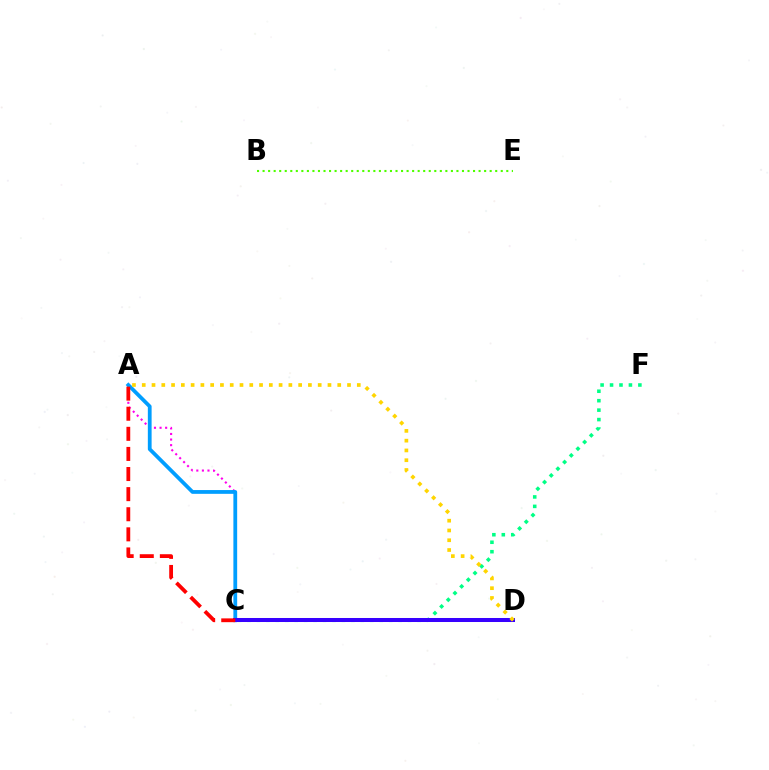{('C', 'F'): [{'color': '#00ff86', 'line_style': 'dotted', 'thickness': 2.57}], ('A', 'C'): [{'color': '#ff00ed', 'line_style': 'dotted', 'thickness': 1.52}, {'color': '#009eff', 'line_style': 'solid', 'thickness': 2.72}, {'color': '#ff0000', 'line_style': 'dashed', 'thickness': 2.73}], ('B', 'E'): [{'color': '#4fff00', 'line_style': 'dotted', 'thickness': 1.5}], ('C', 'D'): [{'color': '#3700ff', 'line_style': 'solid', 'thickness': 2.89}], ('A', 'D'): [{'color': '#ffd500', 'line_style': 'dotted', 'thickness': 2.66}]}